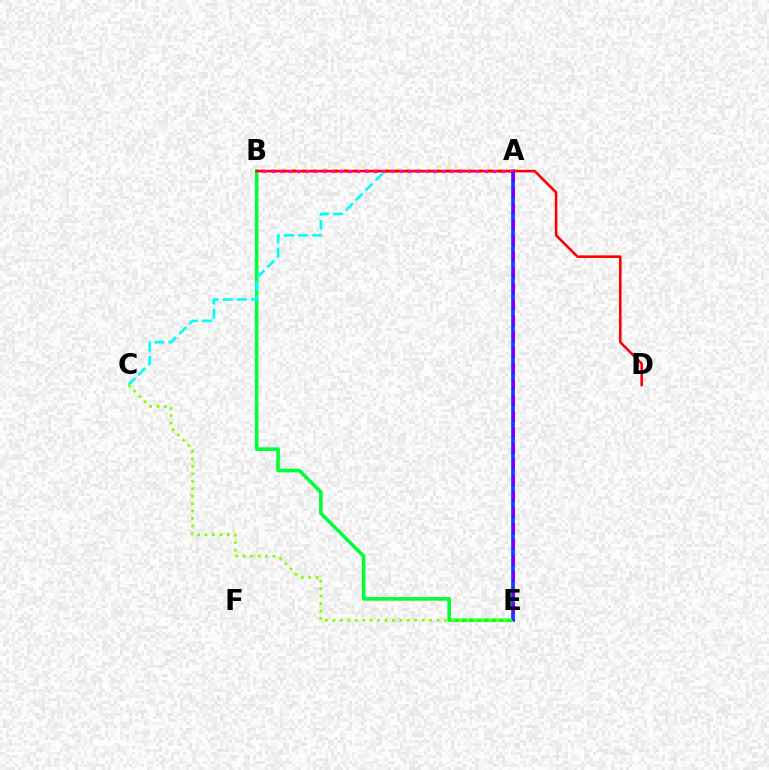{('B', 'E'): [{'color': '#00ff39', 'line_style': 'solid', 'thickness': 2.58}], ('A', 'C'): [{'color': '#00fff6', 'line_style': 'dashed', 'thickness': 1.91}], ('A', 'E'): [{'color': '#004bff', 'line_style': 'solid', 'thickness': 2.67}, {'color': '#7200ff', 'line_style': 'dashed', 'thickness': 2.17}], ('A', 'B'): [{'color': '#ffbd00', 'line_style': 'dotted', 'thickness': 2.81}, {'color': '#ff00cf', 'line_style': 'dotted', 'thickness': 2.32}], ('B', 'D'): [{'color': '#ff0000', 'line_style': 'solid', 'thickness': 1.86}], ('C', 'E'): [{'color': '#84ff00', 'line_style': 'dotted', 'thickness': 2.02}]}